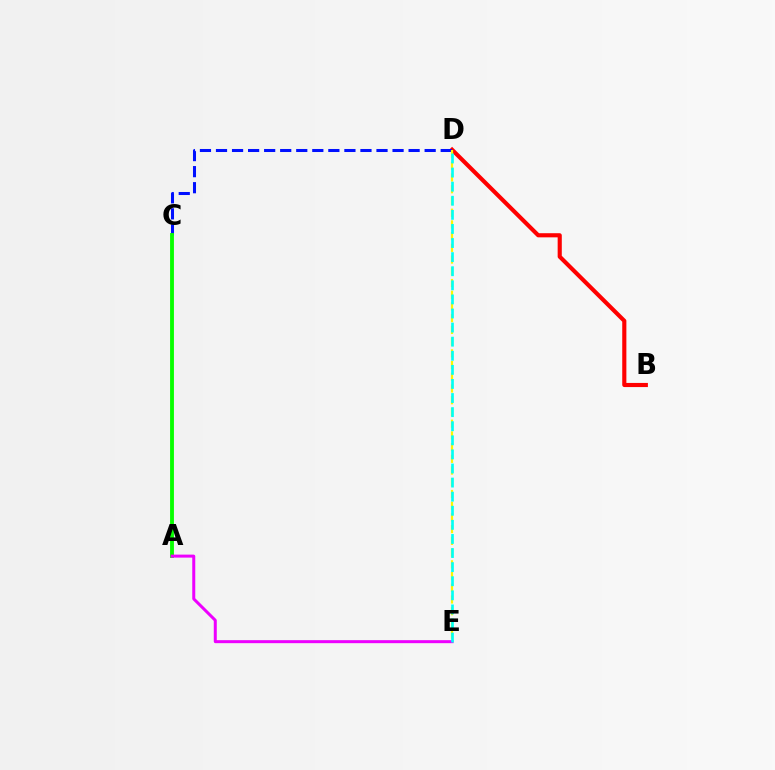{('B', 'D'): [{'color': '#ff0000', 'line_style': 'solid', 'thickness': 2.97}], ('C', 'D'): [{'color': '#0010ff', 'line_style': 'dashed', 'thickness': 2.18}], ('A', 'C'): [{'color': '#08ff00', 'line_style': 'solid', 'thickness': 2.78}], ('D', 'E'): [{'color': '#fcf500', 'line_style': 'dashed', 'thickness': 1.59}, {'color': '#00fff6', 'line_style': 'dashed', 'thickness': 1.91}], ('A', 'E'): [{'color': '#ee00ff', 'line_style': 'solid', 'thickness': 2.16}]}